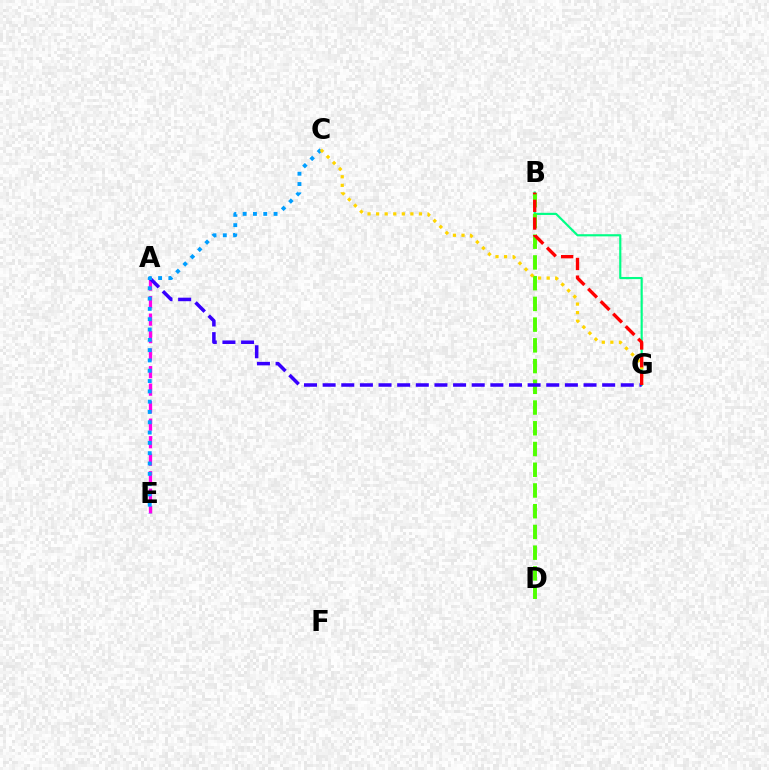{('B', 'G'): [{'color': '#00ff86', 'line_style': 'solid', 'thickness': 1.56}, {'color': '#ff0000', 'line_style': 'dashed', 'thickness': 2.4}], ('A', 'E'): [{'color': '#ff00ed', 'line_style': 'dashed', 'thickness': 2.38}], ('B', 'D'): [{'color': '#4fff00', 'line_style': 'dashed', 'thickness': 2.82}], ('A', 'G'): [{'color': '#3700ff', 'line_style': 'dashed', 'thickness': 2.53}], ('C', 'E'): [{'color': '#009eff', 'line_style': 'dotted', 'thickness': 2.8}], ('C', 'G'): [{'color': '#ffd500', 'line_style': 'dotted', 'thickness': 2.33}]}